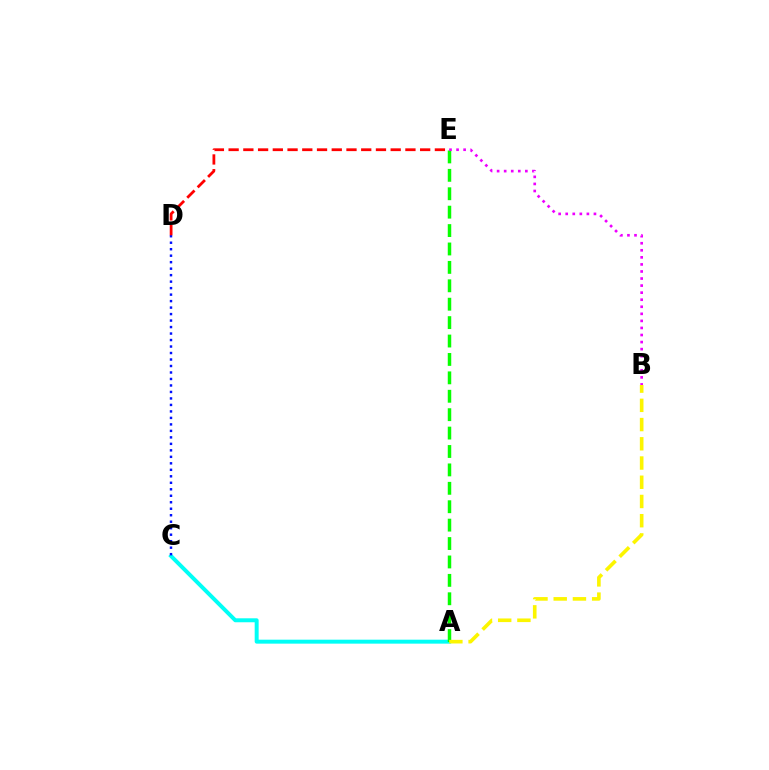{('A', 'C'): [{'color': '#00fff6', 'line_style': 'solid', 'thickness': 2.85}], ('A', 'E'): [{'color': '#08ff00', 'line_style': 'dashed', 'thickness': 2.5}], ('A', 'B'): [{'color': '#fcf500', 'line_style': 'dashed', 'thickness': 2.61}], ('C', 'D'): [{'color': '#0010ff', 'line_style': 'dotted', 'thickness': 1.76}], ('B', 'E'): [{'color': '#ee00ff', 'line_style': 'dotted', 'thickness': 1.92}], ('D', 'E'): [{'color': '#ff0000', 'line_style': 'dashed', 'thickness': 2.0}]}